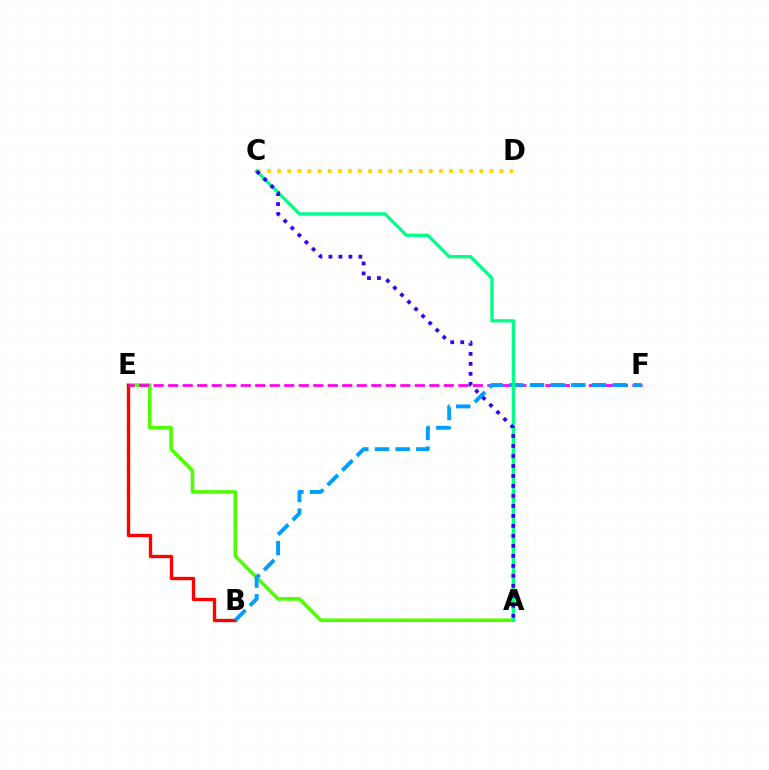{('A', 'E'): [{'color': '#4fff00', 'line_style': 'solid', 'thickness': 2.59}], ('B', 'E'): [{'color': '#ff0000', 'line_style': 'solid', 'thickness': 2.41}], ('E', 'F'): [{'color': '#ff00ed', 'line_style': 'dashed', 'thickness': 1.97}], ('B', 'F'): [{'color': '#009eff', 'line_style': 'dashed', 'thickness': 2.81}], ('C', 'D'): [{'color': '#ffd500', 'line_style': 'dotted', 'thickness': 2.75}], ('A', 'C'): [{'color': '#00ff86', 'line_style': 'solid', 'thickness': 2.36}, {'color': '#3700ff', 'line_style': 'dotted', 'thickness': 2.71}]}